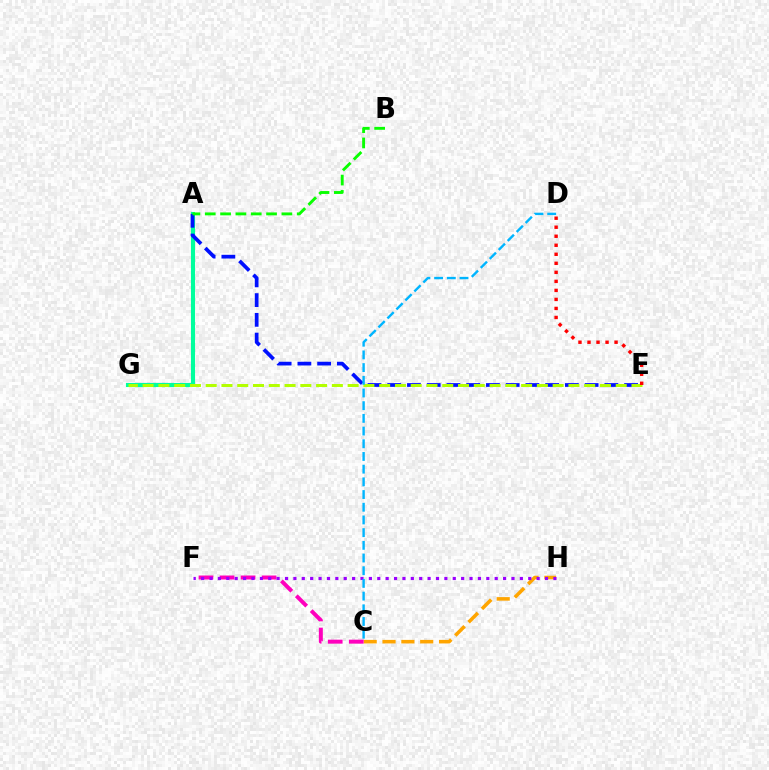{('C', 'H'): [{'color': '#ffa500', 'line_style': 'dashed', 'thickness': 2.56}], ('A', 'G'): [{'color': '#00ff9d', 'line_style': 'solid', 'thickness': 2.95}], ('C', 'F'): [{'color': '#ff00bd', 'line_style': 'dashed', 'thickness': 2.86}], ('F', 'H'): [{'color': '#9b00ff', 'line_style': 'dotted', 'thickness': 2.28}], ('A', 'E'): [{'color': '#0010ff', 'line_style': 'dashed', 'thickness': 2.68}], ('E', 'G'): [{'color': '#b3ff00', 'line_style': 'dashed', 'thickness': 2.14}], ('C', 'D'): [{'color': '#00b5ff', 'line_style': 'dashed', 'thickness': 1.72}], ('D', 'E'): [{'color': '#ff0000', 'line_style': 'dotted', 'thickness': 2.45}], ('A', 'B'): [{'color': '#08ff00', 'line_style': 'dashed', 'thickness': 2.08}]}